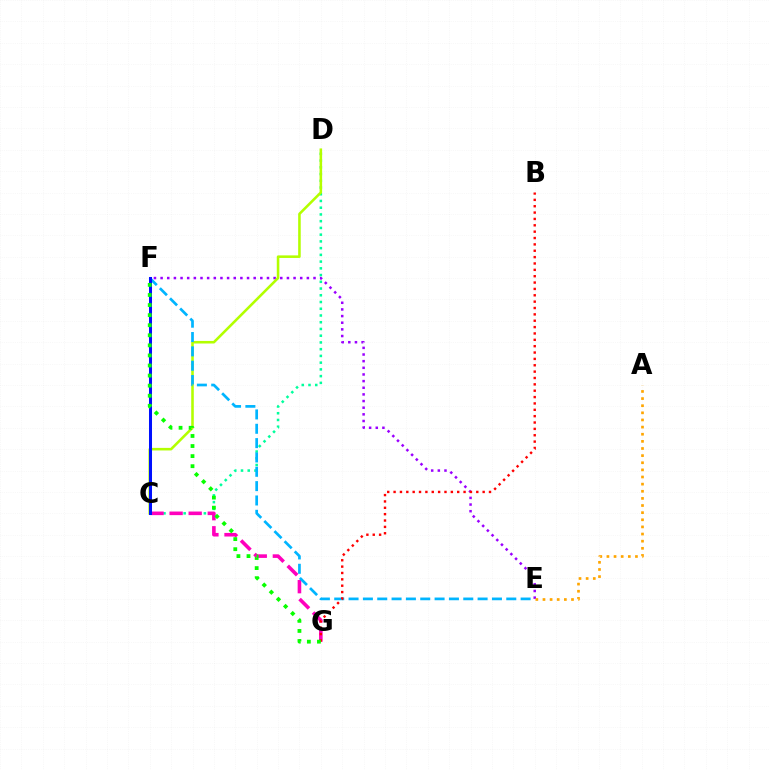{('E', 'F'): [{'color': '#9b00ff', 'line_style': 'dotted', 'thickness': 1.81}, {'color': '#00b5ff', 'line_style': 'dashed', 'thickness': 1.95}], ('C', 'D'): [{'color': '#00ff9d', 'line_style': 'dotted', 'thickness': 1.83}, {'color': '#b3ff00', 'line_style': 'solid', 'thickness': 1.85}], ('C', 'G'): [{'color': '#ff00bd', 'line_style': 'dashed', 'thickness': 2.59}], ('B', 'G'): [{'color': '#ff0000', 'line_style': 'dotted', 'thickness': 1.73}], ('C', 'F'): [{'color': '#0010ff', 'line_style': 'solid', 'thickness': 2.18}], ('A', 'E'): [{'color': '#ffa500', 'line_style': 'dotted', 'thickness': 1.94}], ('F', 'G'): [{'color': '#08ff00', 'line_style': 'dotted', 'thickness': 2.74}]}